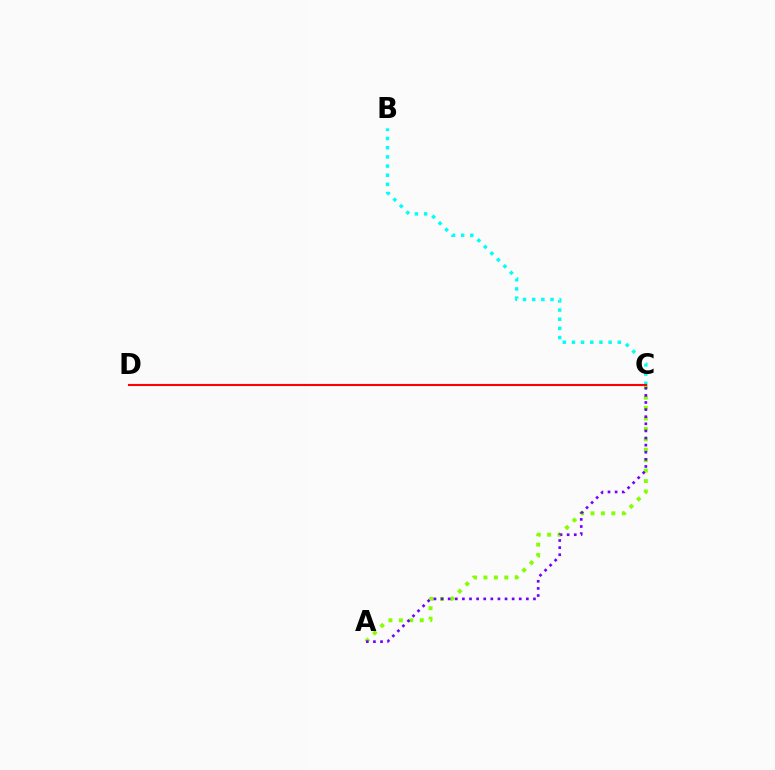{('B', 'C'): [{'color': '#00fff6', 'line_style': 'dotted', 'thickness': 2.49}], ('A', 'C'): [{'color': '#84ff00', 'line_style': 'dotted', 'thickness': 2.84}, {'color': '#7200ff', 'line_style': 'dotted', 'thickness': 1.93}], ('C', 'D'): [{'color': '#ff0000', 'line_style': 'solid', 'thickness': 1.52}]}